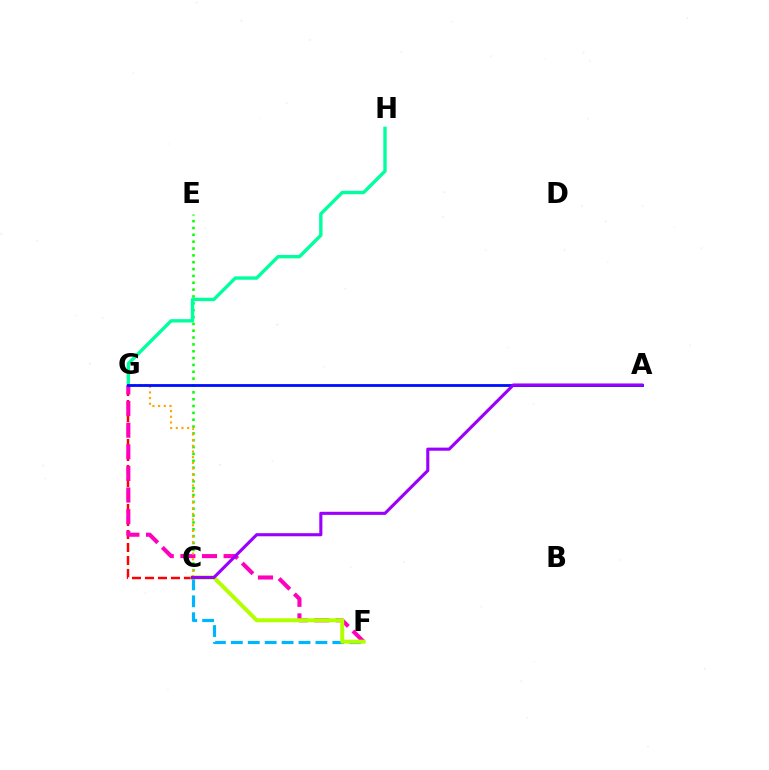{('C', 'F'): [{'color': '#00b5ff', 'line_style': 'dashed', 'thickness': 2.3}, {'color': '#b3ff00', 'line_style': 'solid', 'thickness': 2.88}], ('C', 'E'): [{'color': '#08ff00', 'line_style': 'dotted', 'thickness': 1.86}], ('G', 'H'): [{'color': '#00ff9d', 'line_style': 'solid', 'thickness': 2.43}], ('C', 'G'): [{'color': '#ff0000', 'line_style': 'dashed', 'thickness': 1.77}, {'color': '#ffa500', 'line_style': 'dotted', 'thickness': 1.54}], ('F', 'G'): [{'color': '#ff00bd', 'line_style': 'dashed', 'thickness': 2.94}], ('A', 'G'): [{'color': '#0010ff', 'line_style': 'solid', 'thickness': 2.03}], ('A', 'C'): [{'color': '#9b00ff', 'line_style': 'solid', 'thickness': 2.23}]}